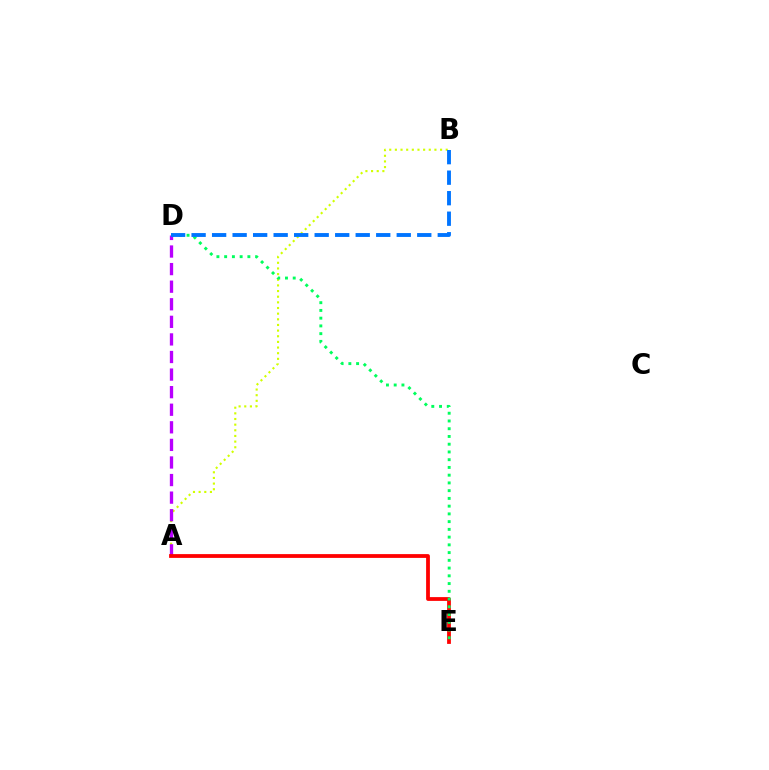{('A', 'B'): [{'color': '#d1ff00', 'line_style': 'dotted', 'thickness': 1.54}], ('A', 'D'): [{'color': '#b900ff', 'line_style': 'dashed', 'thickness': 2.39}], ('A', 'E'): [{'color': '#ff0000', 'line_style': 'solid', 'thickness': 2.72}], ('D', 'E'): [{'color': '#00ff5c', 'line_style': 'dotted', 'thickness': 2.1}], ('B', 'D'): [{'color': '#0074ff', 'line_style': 'dashed', 'thickness': 2.79}]}